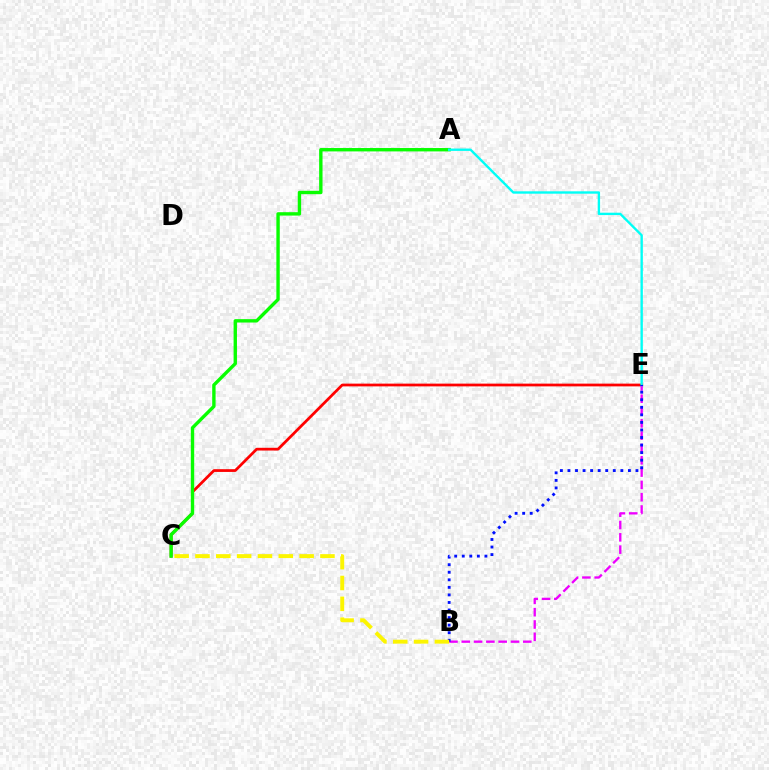{('C', 'E'): [{'color': '#ff0000', 'line_style': 'solid', 'thickness': 1.98}], ('A', 'C'): [{'color': '#08ff00', 'line_style': 'solid', 'thickness': 2.43}], ('B', 'E'): [{'color': '#ee00ff', 'line_style': 'dashed', 'thickness': 1.67}, {'color': '#0010ff', 'line_style': 'dotted', 'thickness': 2.05}], ('A', 'E'): [{'color': '#00fff6', 'line_style': 'solid', 'thickness': 1.71}], ('B', 'C'): [{'color': '#fcf500', 'line_style': 'dashed', 'thickness': 2.83}]}